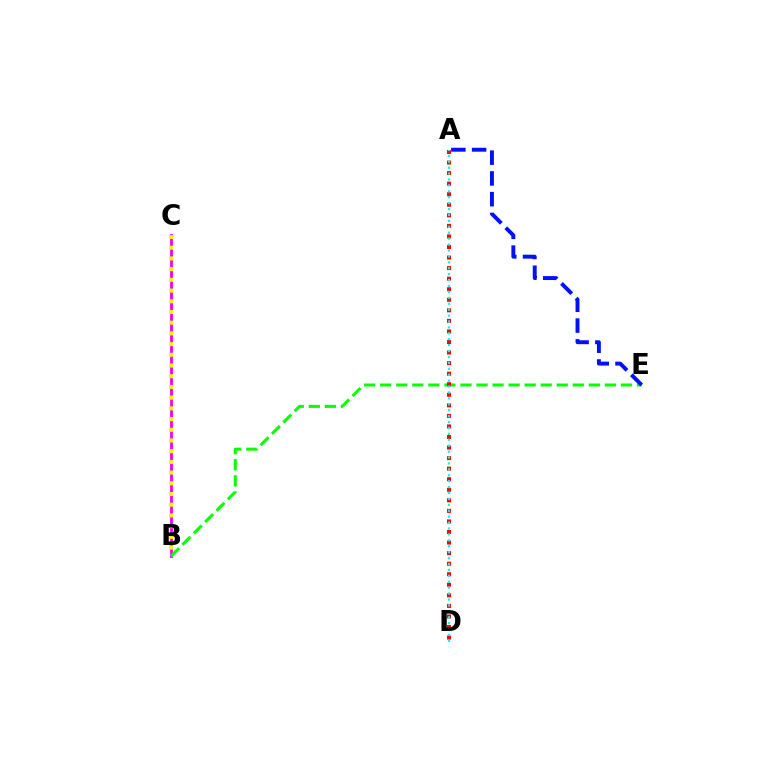{('B', 'C'): [{'color': '#ee00ff', 'line_style': 'solid', 'thickness': 2.0}, {'color': '#fcf500', 'line_style': 'dotted', 'thickness': 2.91}], ('B', 'E'): [{'color': '#08ff00', 'line_style': 'dashed', 'thickness': 2.18}], ('A', 'E'): [{'color': '#0010ff', 'line_style': 'dashed', 'thickness': 2.82}], ('A', 'D'): [{'color': '#ff0000', 'line_style': 'dotted', 'thickness': 2.87}, {'color': '#00fff6', 'line_style': 'dotted', 'thickness': 1.61}]}